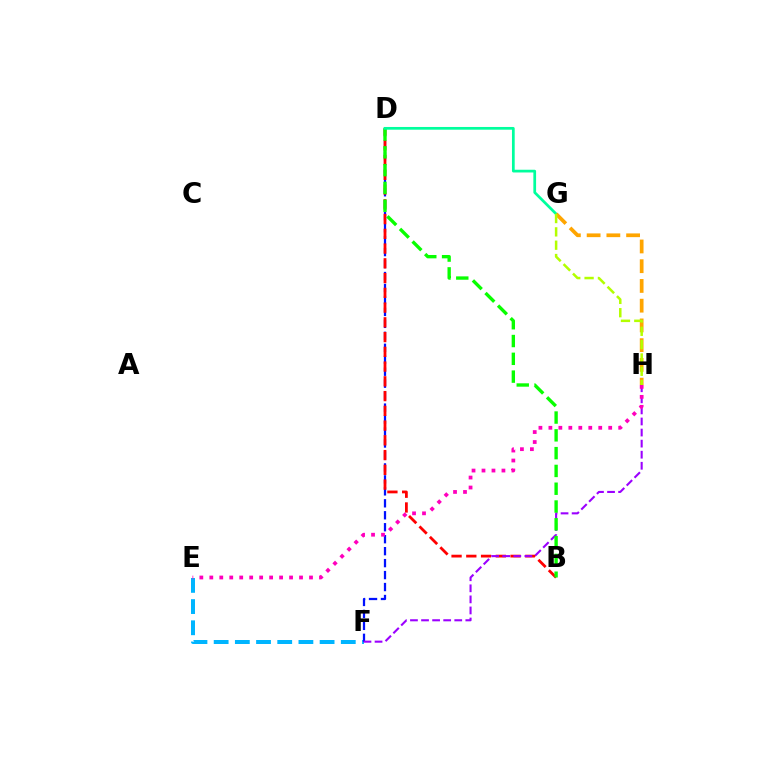{('E', 'F'): [{'color': '#00b5ff', 'line_style': 'dashed', 'thickness': 2.88}], ('D', 'F'): [{'color': '#0010ff', 'line_style': 'dashed', 'thickness': 1.63}], ('B', 'D'): [{'color': '#ff0000', 'line_style': 'dashed', 'thickness': 2.0}, {'color': '#08ff00', 'line_style': 'dashed', 'thickness': 2.42}], ('F', 'H'): [{'color': '#9b00ff', 'line_style': 'dashed', 'thickness': 1.5}], ('E', 'H'): [{'color': '#ff00bd', 'line_style': 'dotted', 'thickness': 2.71}], ('D', 'G'): [{'color': '#00ff9d', 'line_style': 'solid', 'thickness': 1.96}], ('G', 'H'): [{'color': '#ffa500', 'line_style': 'dashed', 'thickness': 2.68}, {'color': '#b3ff00', 'line_style': 'dashed', 'thickness': 1.81}]}